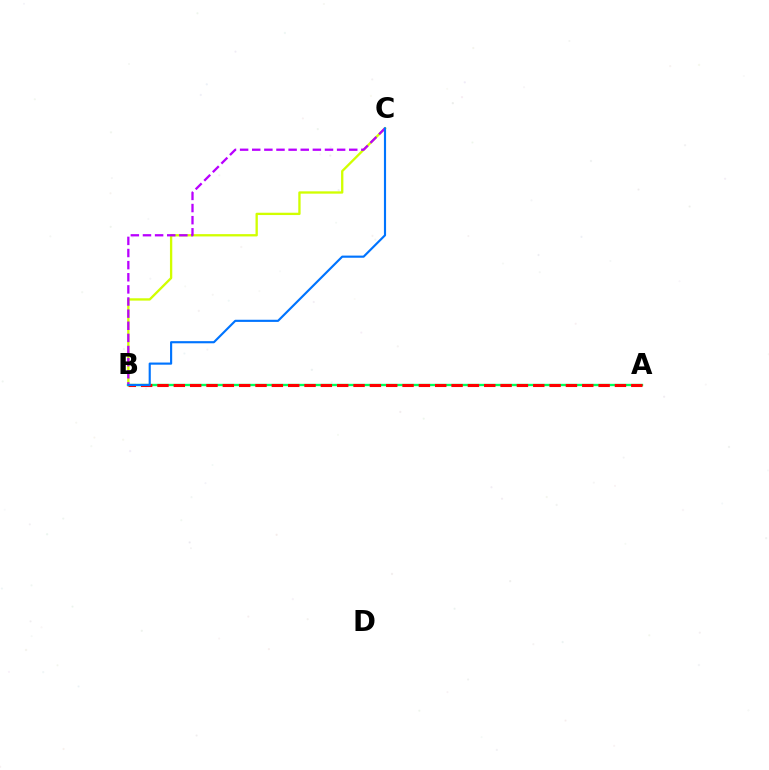{('A', 'B'): [{'color': '#00ff5c', 'line_style': 'solid', 'thickness': 1.69}, {'color': '#ff0000', 'line_style': 'dashed', 'thickness': 2.22}], ('B', 'C'): [{'color': '#d1ff00', 'line_style': 'solid', 'thickness': 1.67}, {'color': '#b900ff', 'line_style': 'dashed', 'thickness': 1.65}, {'color': '#0074ff', 'line_style': 'solid', 'thickness': 1.55}]}